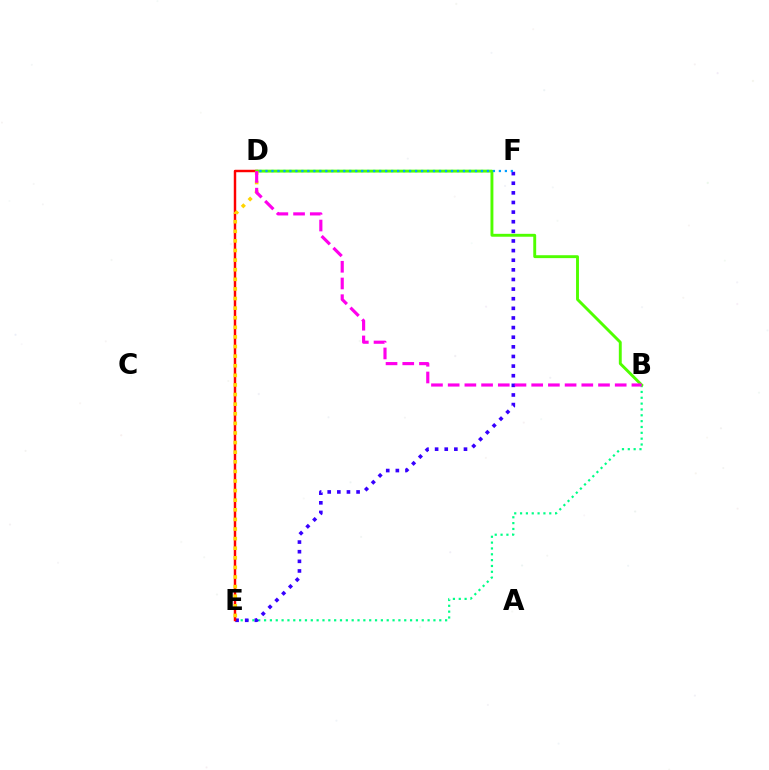{('B', 'E'): [{'color': '#00ff86', 'line_style': 'dotted', 'thickness': 1.59}], ('E', 'F'): [{'color': '#3700ff', 'line_style': 'dotted', 'thickness': 2.61}], ('D', 'E'): [{'color': '#ff0000', 'line_style': 'solid', 'thickness': 1.77}, {'color': '#ffd500', 'line_style': 'dotted', 'thickness': 2.61}], ('B', 'D'): [{'color': '#4fff00', 'line_style': 'solid', 'thickness': 2.09}, {'color': '#ff00ed', 'line_style': 'dashed', 'thickness': 2.27}], ('D', 'F'): [{'color': '#009eff', 'line_style': 'dotted', 'thickness': 1.63}]}